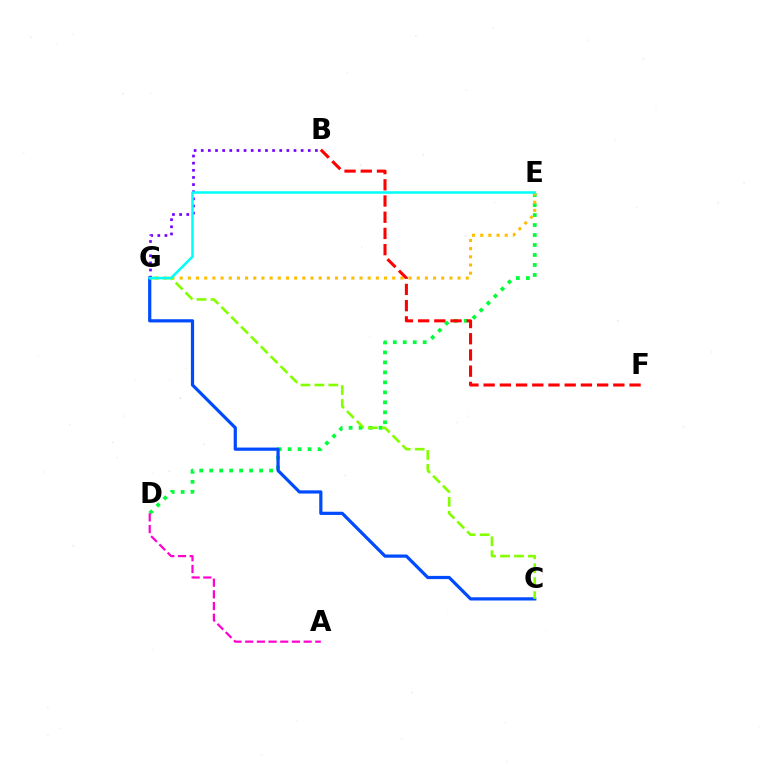{('D', 'E'): [{'color': '#00ff39', 'line_style': 'dotted', 'thickness': 2.71}], ('C', 'G'): [{'color': '#004bff', 'line_style': 'solid', 'thickness': 2.31}, {'color': '#84ff00', 'line_style': 'dashed', 'thickness': 1.89}], ('E', 'G'): [{'color': '#ffbd00', 'line_style': 'dotted', 'thickness': 2.22}, {'color': '#00fff6', 'line_style': 'solid', 'thickness': 1.82}], ('B', 'G'): [{'color': '#7200ff', 'line_style': 'dotted', 'thickness': 1.94}], ('A', 'D'): [{'color': '#ff00cf', 'line_style': 'dashed', 'thickness': 1.59}], ('B', 'F'): [{'color': '#ff0000', 'line_style': 'dashed', 'thickness': 2.2}]}